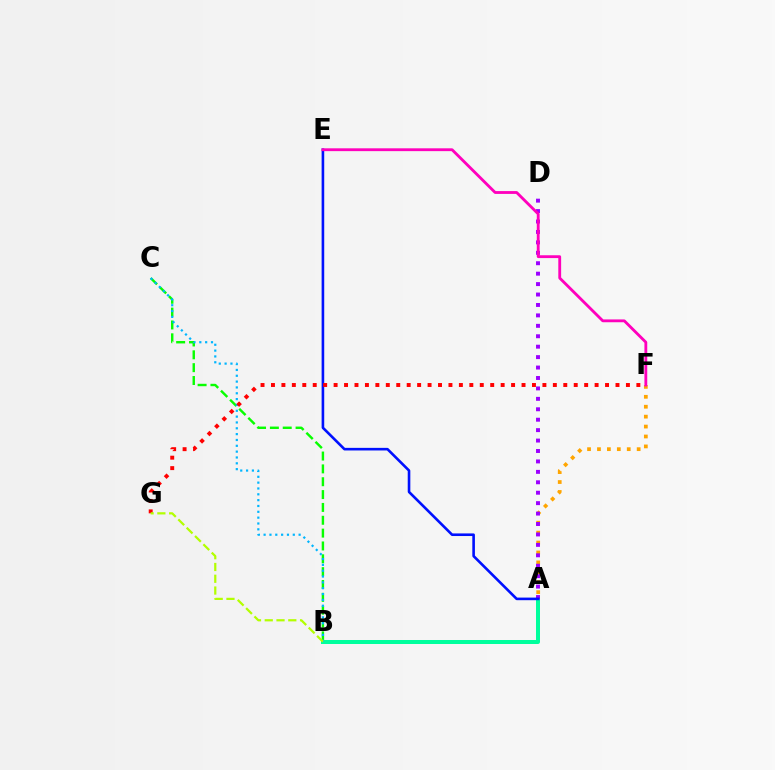{('B', 'C'): [{'color': '#08ff00', 'line_style': 'dashed', 'thickness': 1.75}, {'color': '#00b5ff', 'line_style': 'dotted', 'thickness': 1.59}], ('A', 'B'): [{'color': '#00ff9d', 'line_style': 'solid', 'thickness': 2.87}], ('A', 'F'): [{'color': '#ffa500', 'line_style': 'dotted', 'thickness': 2.7}], ('A', 'D'): [{'color': '#9b00ff', 'line_style': 'dotted', 'thickness': 2.83}], ('A', 'E'): [{'color': '#0010ff', 'line_style': 'solid', 'thickness': 1.88}], ('E', 'F'): [{'color': '#ff00bd', 'line_style': 'solid', 'thickness': 2.04}], ('F', 'G'): [{'color': '#ff0000', 'line_style': 'dotted', 'thickness': 2.84}], ('B', 'G'): [{'color': '#b3ff00', 'line_style': 'dashed', 'thickness': 1.6}]}